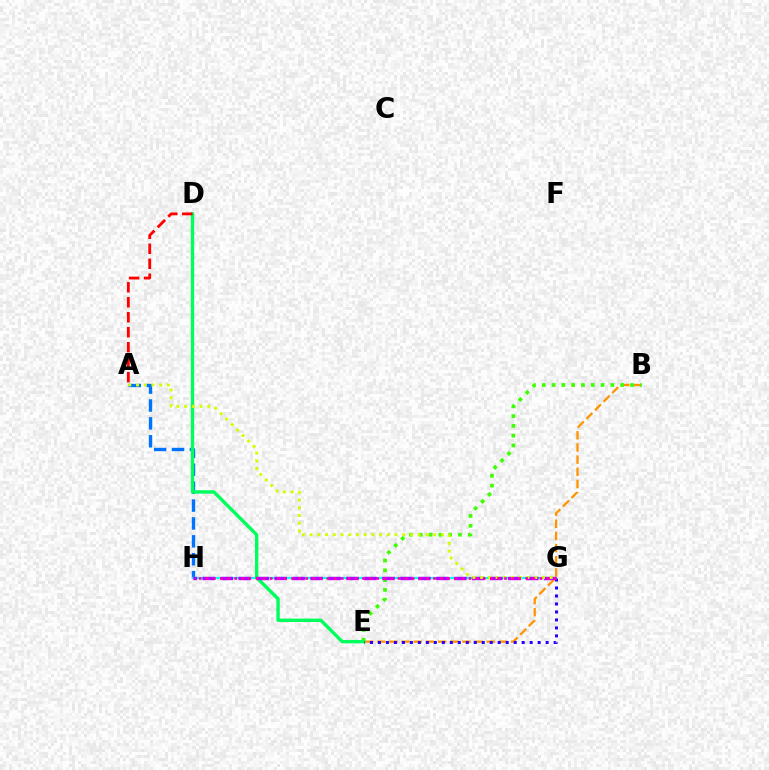{('A', 'H'): [{'color': '#0074ff', 'line_style': 'dashed', 'thickness': 2.43}], ('G', 'H'): [{'color': '#00fff6', 'line_style': 'solid', 'thickness': 1.6}, {'color': '#b900ff', 'line_style': 'dashed', 'thickness': 2.44}, {'color': '#ff00ac', 'line_style': 'dotted', 'thickness': 1.93}], ('B', 'E'): [{'color': '#ff9400', 'line_style': 'dashed', 'thickness': 1.65}, {'color': '#3dff00', 'line_style': 'dotted', 'thickness': 2.66}], ('D', 'E'): [{'color': '#00ff5c', 'line_style': 'solid', 'thickness': 2.44}], ('E', 'G'): [{'color': '#2500ff', 'line_style': 'dotted', 'thickness': 2.17}], ('A', 'D'): [{'color': '#ff0000', 'line_style': 'dashed', 'thickness': 2.03}], ('A', 'G'): [{'color': '#d1ff00', 'line_style': 'dotted', 'thickness': 2.1}]}